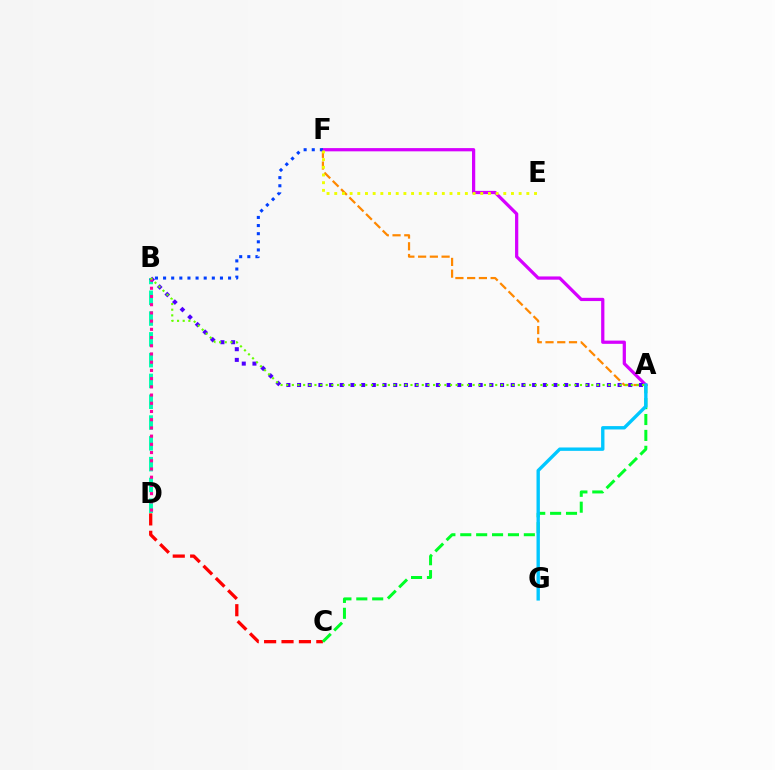{('A', 'F'): [{'color': '#ff8800', 'line_style': 'dashed', 'thickness': 1.59}, {'color': '#d600ff', 'line_style': 'solid', 'thickness': 2.33}], ('B', 'D'): [{'color': '#00ffaf', 'line_style': 'dashed', 'thickness': 2.83}, {'color': '#ff00a0', 'line_style': 'dotted', 'thickness': 2.23}], ('C', 'D'): [{'color': '#ff0000', 'line_style': 'dashed', 'thickness': 2.36}], ('A', 'C'): [{'color': '#00ff27', 'line_style': 'dashed', 'thickness': 2.16}], ('A', 'G'): [{'color': '#00c7ff', 'line_style': 'solid', 'thickness': 2.43}], ('A', 'B'): [{'color': '#4f00ff', 'line_style': 'dotted', 'thickness': 2.9}, {'color': '#66ff00', 'line_style': 'dotted', 'thickness': 1.54}], ('B', 'F'): [{'color': '#003fff', 'line_style': 'dotted', 'thickness': 2.21}], ('E', 'F'): [{'color': '#eeff00', 'line_style': 'dotted', 'thickness': 2.09}]}